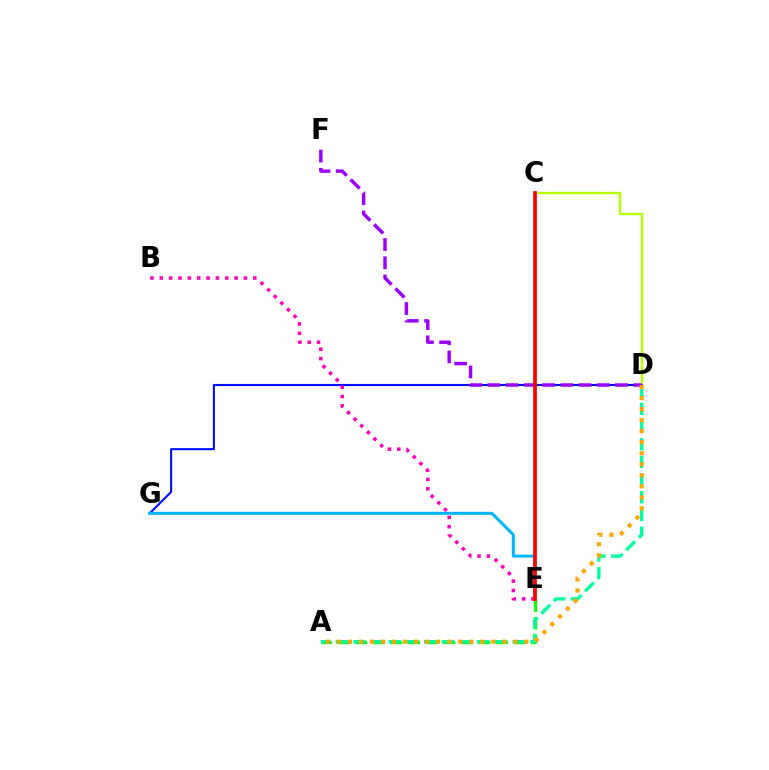{('C', 'D'): [{'color': '#b3ff00', 'line_style': 'solid', 'thickness': 1.72}], ('D', 'G'): [{'color': '#0010ff', 'line_style': 'solid', 'thickness': 1.51}], ('A', 'E'): [{'color': '#08ff00', 'line_style': 'dashed', 'thickness': 2.39}], ('E', 'G'): [{'color': '#00b5ff', 'line_style': 'solid', 'thickness': 2.17}], ('B', 'E'): [{'color': '#ff00bd', 'line_style': 'dotted', 'thickness': 2.54}], ('A', 'D'): [{'color': '#00ff9d', 'line_style': 'dashed', 'thickness': 2.4}, {'color': '#ffa500', 'line_style': 'dotted', 'thickness': 3.0}], ('D', 'F'): [{'color': '#9b00ff', 'line_style': 'dashed', 'thickness': 2.48}], ('C', 'E'): [{'color': '#ff0000', 'line_style': 'solid', 'thickness': 2.67}]}